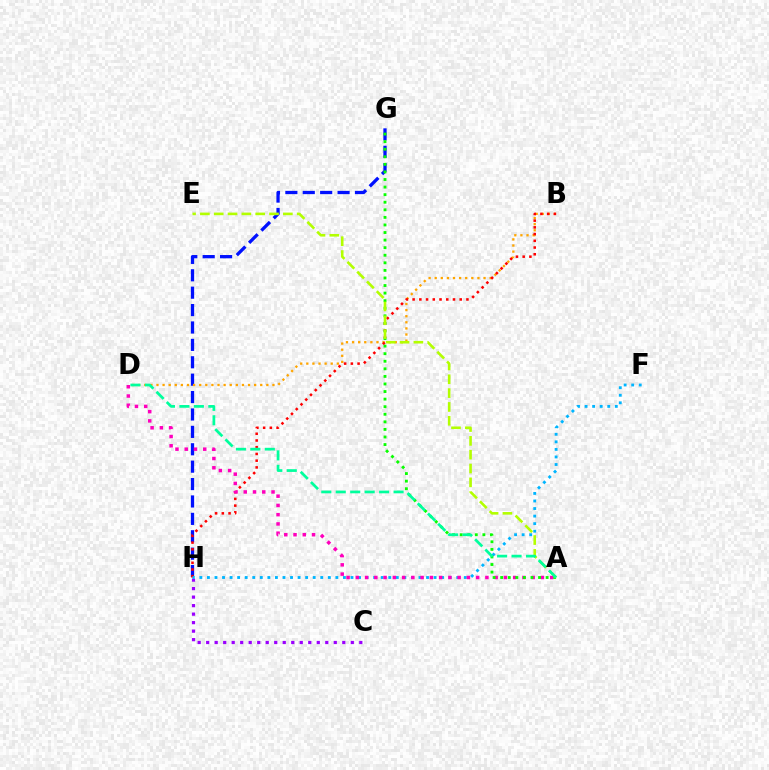{('C', 'H'): [{'color': '#9b00ff', 'line_style': 'dotted', 'thickness': 2.31}], ('G', 'H'): [{'color': '#0010ff', 'line_style': 'dashed', 'thickness': 2.36}], ('B', 'D'): [{'color': '#ffa500', 'line_style': 'dotted', 'thickness': 1.66}], ('B', 'H'): [{'color': '#ff0000', 'line_style': 'dotted', 'thickness': 1.83}], ('F', 'H'): [{'color': '#00b5ff', 'line_style': 'dotted', 'thickness': 2.05}], ('A', 'D'): [{'color': '#ff00bd', 'line_style': 'dotted', 'thickness': 2.51}, {'color': '#00ff9d', 'line_style': 'dashed', 'thickness': 1.96}], ('A', 'G'): [{'color': '#08ff00', 'line_style': 'dotted', 'thickness': 2.06}], ('A', 'E'): [{'color': '#b3ff00', 'line_style': 'dashed', 'thickness': 1.88}]}